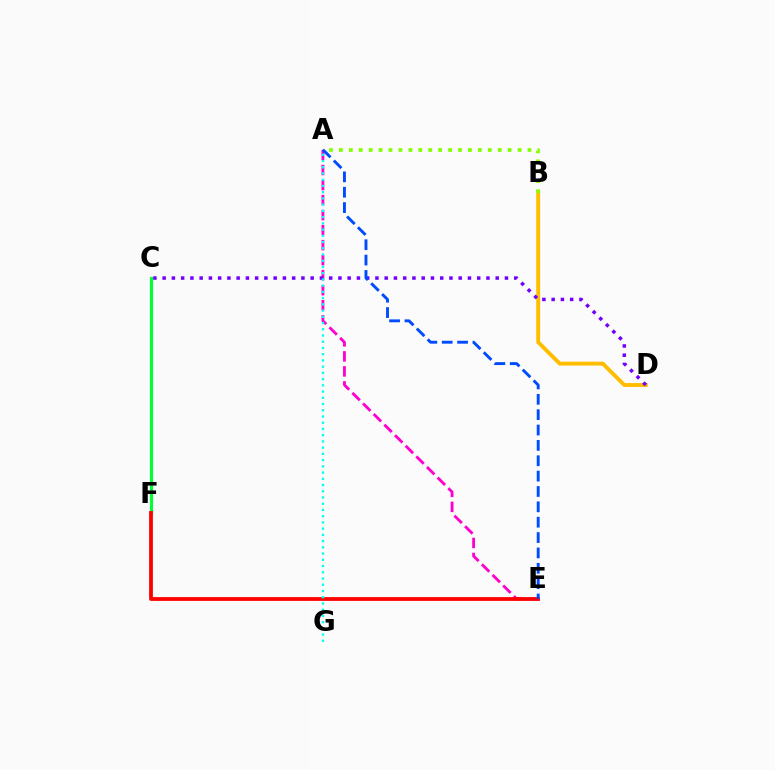{('B', 'D'): [{'color': '#ffbd00', 'line_style': 'solid', 'thickness': 2.81}], ('A', 'E'): [{'color': '#ff00cf', 'line_style': 'dashed', 'thickness': 2.04}, {'color': '#004bff', 'line_style': 'dashed', 'thickness': 2.09}], ('C', 'D'): [{'color': '#7200ff', 'line_style': 'dotted', 'thickness': 2.51}], ('C', 'F'): [{'color': '#00ff39', 'line_style': 'solid', 'thickness': 2.29}], ('E', 'F'): [{'color': '#ff0000', 'line_style': 'solid', 'thickness': 2.73}], ('A', 'G'): [{'color': '#00fff6', 'line_style': 'dotted', 'thickness': 1.69}], ('A', 'B'): [{'color': '#84ff00', 'line_style': 'dotted', 'thickness': 2.7}]}